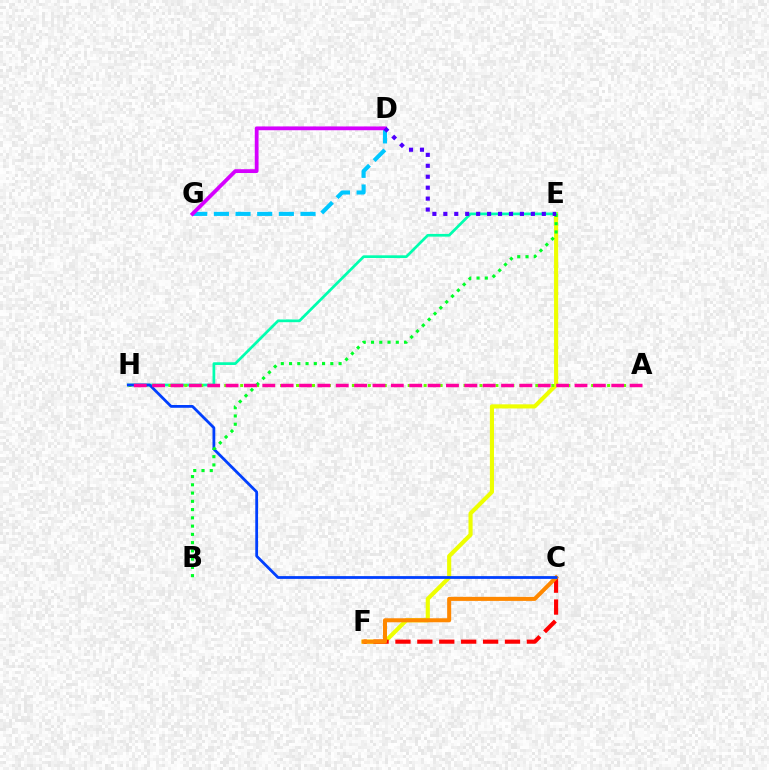{('E', 'F'): [{'color': '#eeff00', 'line_style': 'solid', 'thickness': 2.96}], ('E', 'H'): [{'color': '#00ffaf', 'line_style': 'solid', 'thickness': 1.95}], ('A', 'H'): [{'color': '#66ff00', 'line_style': 'dotted', 'thickness': 2.17}, {'color': '#ff00a0', 'line_style': 'dashed', 'thickness': 2.49}], ('C', 'F'): [{'color': '#ff0000', 'line_style': 'dashed', 'thickness': 2.98}, {'color': '#ff8800', 'line_style': 'solid', 'thickness': 2.9}], ('D', 'G'): [{'color': '#00c7ff', 'line_style': 'dashed', 'thickness': 2.94}, {'color': '#d600ff', 'line_style': 'solid', 'thickness': 2.72}], ('C', 'H'): [{'color': '#003fff', 'line_style': 'solid', 'thickness': 2.0}], ('B', 'E'): [{'color': '#00ff27', 'line_style': 'dotted', 'thickness': 2.24}], ('D', 'E'): [{'color': '#4f00ff', 'line_style': 'dotted', 'thickness': 2.97}]}